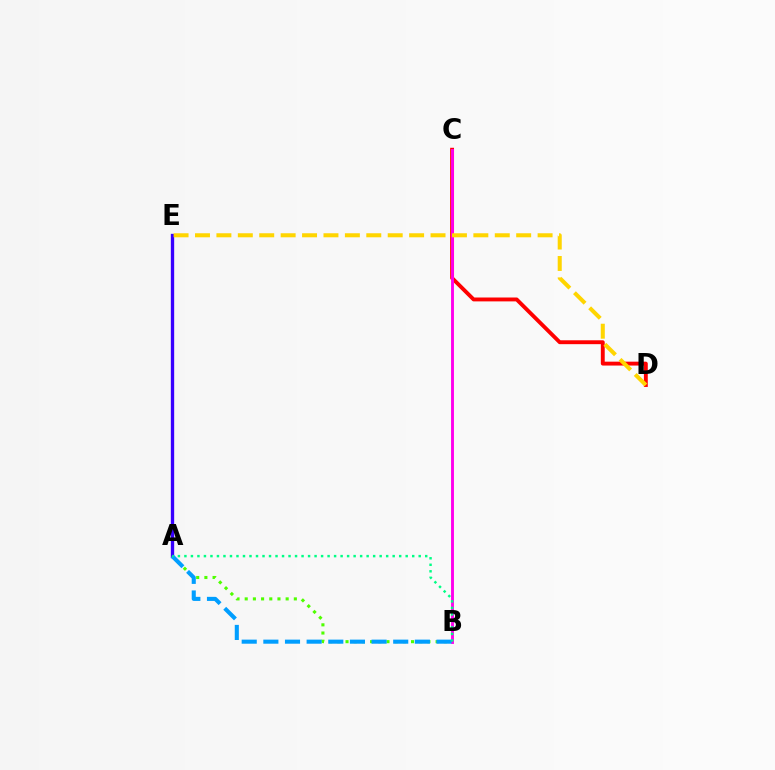{('C', 'D'): [{'color': '#ff0000', 'line_style': 'solid', 'thickness': 2.8}], ('A', 'E'): [{'color': '#3700ff', 'line_style': 'solid', 'thickness': 2.4}], ('A', 'B'): [{'color': '#4fff00', 'line_style': 'dotted', 'thickness': 2.22}, {'color': '#009eff', 'line_style': 'dashed', 'thickness': 2.94}, {'color': '#00ff86', 'line_style': 'dotted', 'thickness': 1.77}], ('B', 'C'): [{'color': '#ff00ed', 'line_style': 'solid', 'thickness': 2.08}], ('D', 'E'): [{'color': '#ffd500', 'line_style': 'dashed', 'thickness': 2.91}]}